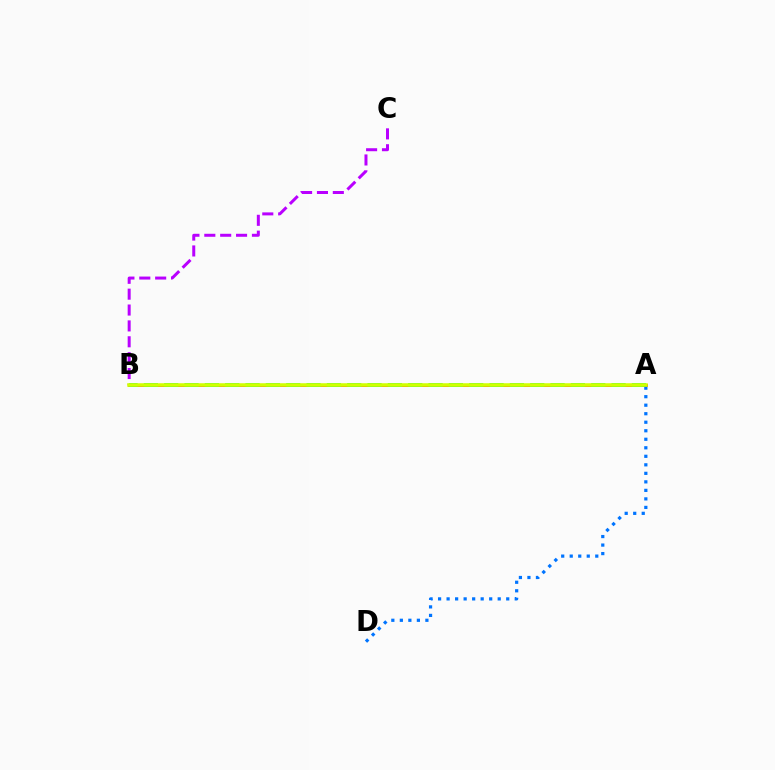{('B', 'C'): [{'color': '#b900ff', 'line_style': 'dashed', 'thickness': 2.16}], ('A', 'B'): [{'color': '#ff0000', 'line_style': 'solid', 'thickness': 1.9}, {'color': '#00ff5c', 'line_style': 'dashed', 'thickness': 2.76}, {'color': '#d1ff00', 'line_style': 'solid', 'thickness': 2.55}], ('A', 'D'): [{'color': '#0074ff', 'line_style': 'dotted', 'thickness': 2.31}]}